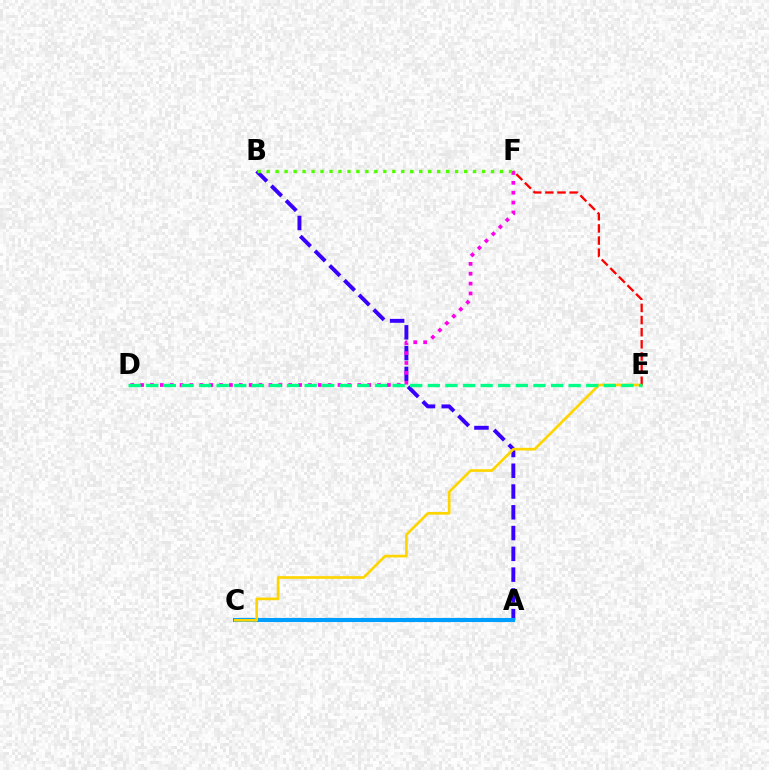{('A', 'B'): [{'color': '#3700ff', 'line_style': 'dashed', 'thickness': 2.82}], ('A', 'C'): [{'color': '#009eff', 'line_style': 'solid', 'thickness': 2.97}], ('D', 'F'): [{'color': '#ff00ed', 'line_style': 'dotted', 'thickness': 2.68}], ('C', 'E'): [{'color': '#ffd500', 'line_style': 'solid', 'thickness': 1.92}], ('B', 'F'): [{'color': '#4fff00', 'line_style': 'dotted', 'thickness': 2.44}], ('E', 'F'): [{'color': '#ff0000', 'line_style': 'dashed', 'thickness': 1.65}], ('D', 'E'): [{'color': '#00ff86', 'line_style': 'dashed', 'thickness': 2.39}]}